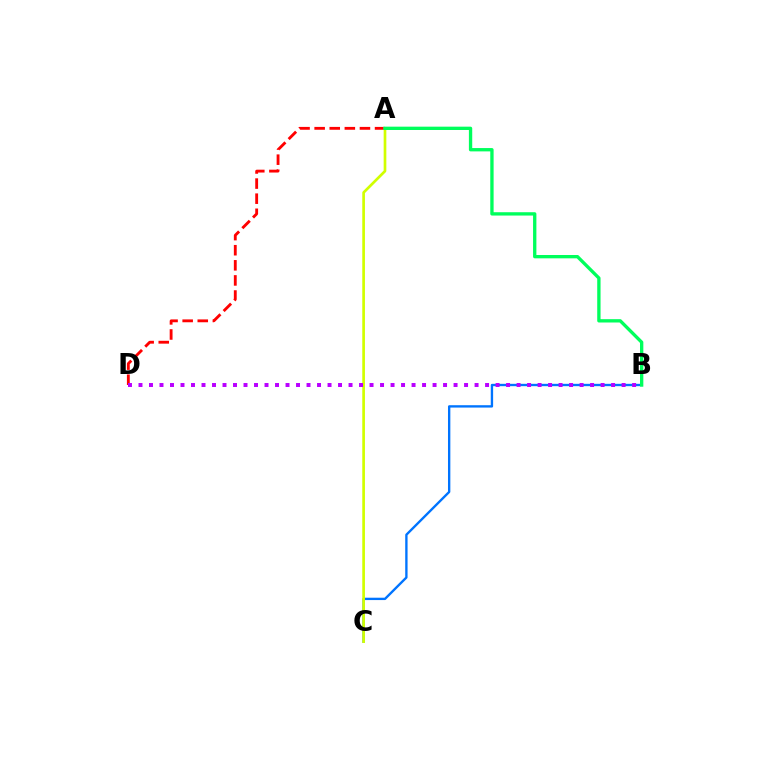{('B', 'C'): [{'color': '#0074ff', 'line_style': 'solid', 'thickness': 1.7}], ('A', 'D'): [{'color': '#ff0000', 'line_style': 'dashed', 'thickness': 2.05}], ('A', 'C'): [{'color': '#d1ff00', 'line_style': 'solid', 'thickness': 1.93}], ('A', 'B'): [{'color': '#00ff5c', 'line_style': 'solid', 'thickness': 2.4}], ('B', 'D'): [{'color': '#b900ff', 'line_style': 'dotted', 'thickness': 2.85}]}